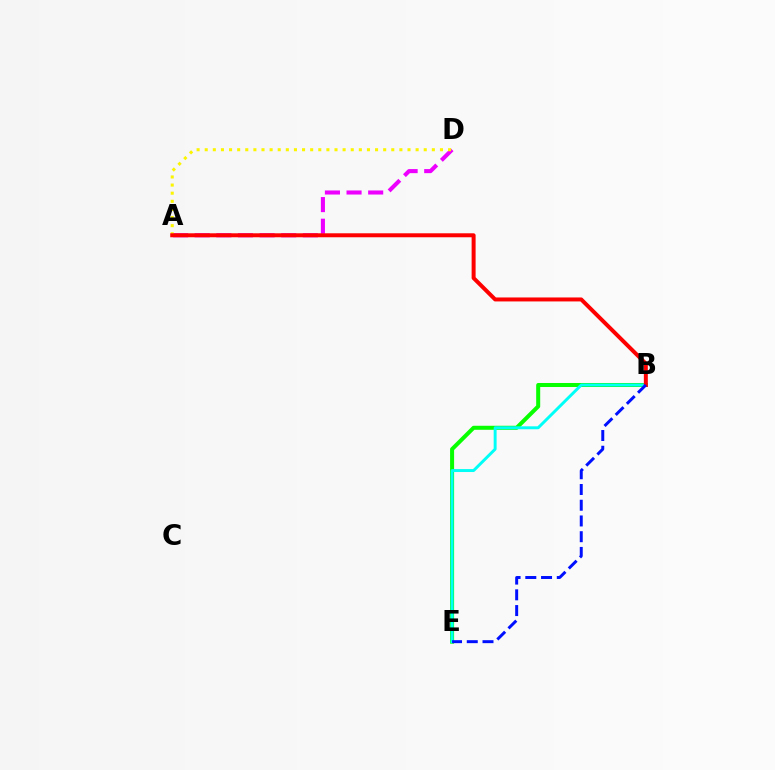{('A', 'D'): [{'color': '#ee00ff', 'line_style': 'dashed', 'thickness': 2.94}, {'color': '#fcf500', 'line_style': 'dotted', 'thickness': 2.2}], ('B', 'E'): [{'color': '#08ff00', 'line_style': 'solid', 'thickness': 2.89}, {'color': '#00fff6', 'line_style': 'solid', 'thickness': 2.12}, {'color': '#0010ff', 'line_style': 'dashed', 'thickness': 2.14}], ('A', 'B'): [{'color': '#ff0000', 'line_style': 'solid', 'thickness': 2.86}]}